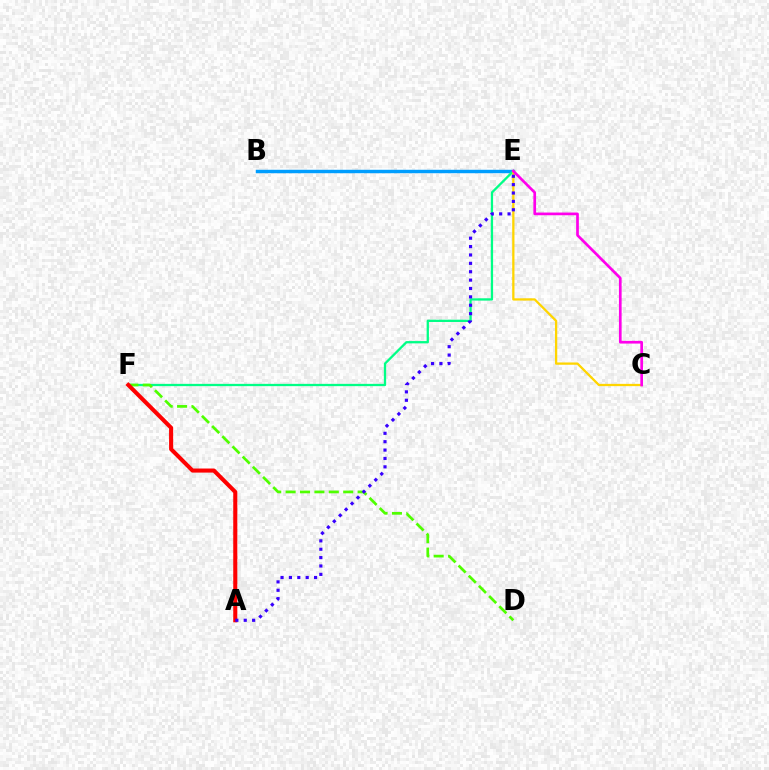{('B', 'E'): [{'color': '#009eff', 'line_style': 'solid', 'thickness': 2.48}], ('E', 'F'): [{'color': '#00ff86', 'line_style': 'solid', 'thickness': 1.65}], ('C', 'E'): [{'color': '#ffd500', 'line_style': 'solid', 'thickness': 1.64}, {'color': '#ff00ed', 'line_style': 'solid', 'thickness': 1.94}], ('D', 'F'): [{'color': '#4fff00', 'line_style': 'dashed', 'thickness': 1.96}], ('A', 'F'): [{'color': '#ff0000', 'line_style': 'solid', 'thickness': 2.93}], ('A', 'E'): [{'color': '#3700ff', 'line_style': 'dotted', 'thickness': 2.28}]}